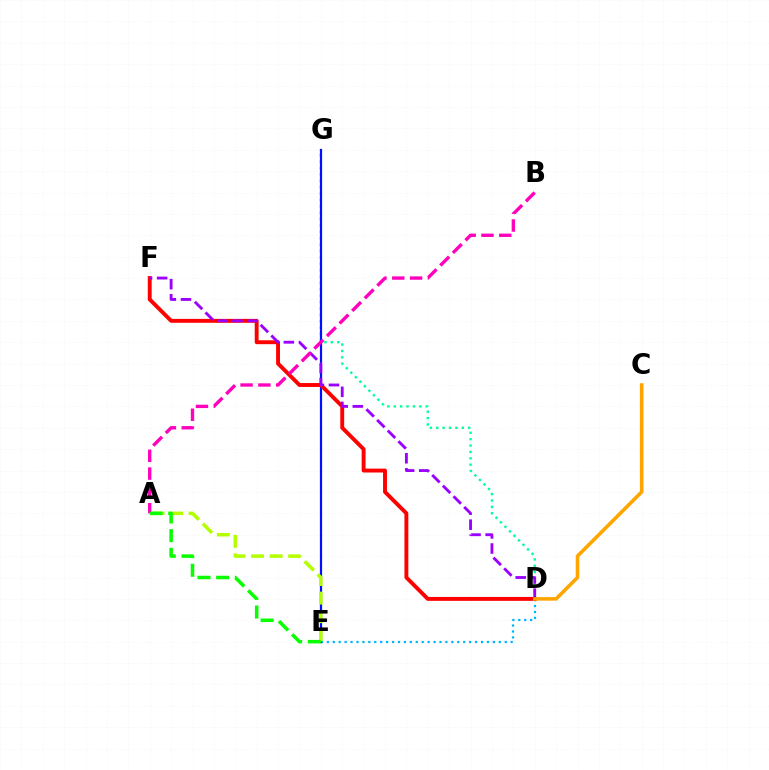{('D', 'G'): [{'color': '#00ff9d', 'line_style': 'dotted', 'thickness': 1.73}], ('D', 'E'): [{'color': '#00b5ff', 'line_style': 'dotted', 'thickness': 1.61}], ('E', 'G'): [{'color': '#0010ff', 'line_style': 'solid', 'thickness': 1.6}], ('D', 'F'): [{'color': '#ff0000', 'line_style': 'solid', 'thickness': 2.81}, {'color': '#9b00ff', 'line_style': 'dashed', 'thickness': 2.05}], ('A', 'E'): [{'color': '#b3ff00', 'line_style': 'dashed', 'thickness': 2.52}, {'color': '#08ff00', 'line_style': 'dashed', 'thickness': 2.54}], ('C', 'D'): [{'color': '#ffa500', 'line_style': 'solid', 'thickness': 2.57}], ('A', 'B'): [{'color': '#ff00bd', 'line_style': 'dashed', 'thickness': 2.42}]}